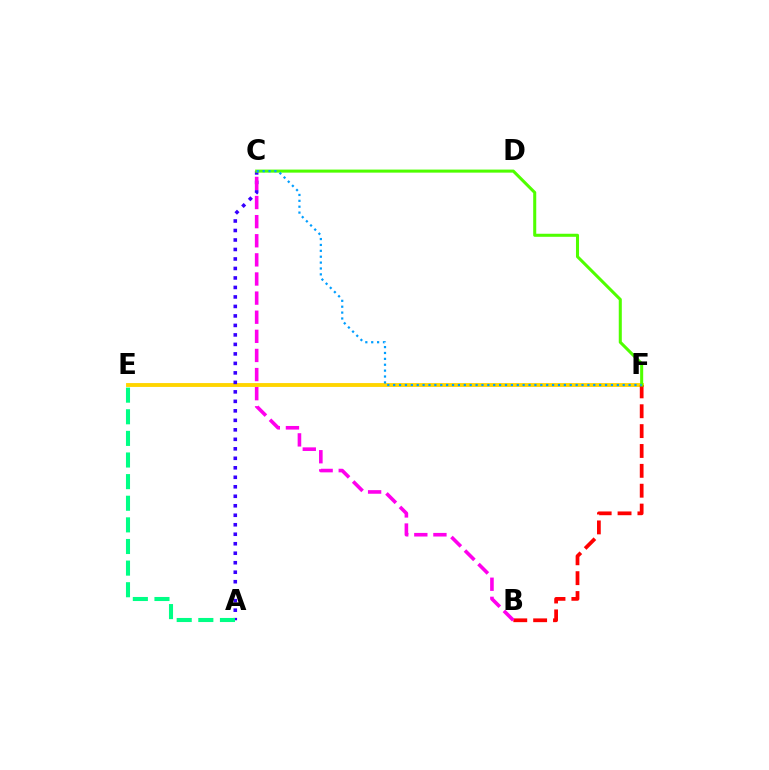{('E', 'F'): [{'color': '#ffd500', 'line_style': 'solid', 'thickness': 2.78}], ('B', 'F'): [{'color': '#ff0000', 'line_style': 'dashed', 'thickness': 2.7}], ('A', 'C'): [{'color': '#3700ff', 'line_style': 'dotted', 'thickness': 2.58}], ('B', 'C'): [{'color': '#ff00ed', 'line_style': 'dashed', 'thickness': 2.6}], ('C', 'F'): [{'color': '#4fff00', 'line_style': 'solid', 'thickness': 2.19}, {'color': '#009eff', 'line_style': 'dotted', 'thickness': 1.6}], ('A', 'E'): [{'color': '#00ff86', 'line_style': 'dashed', 'thickness': 2.94}]}